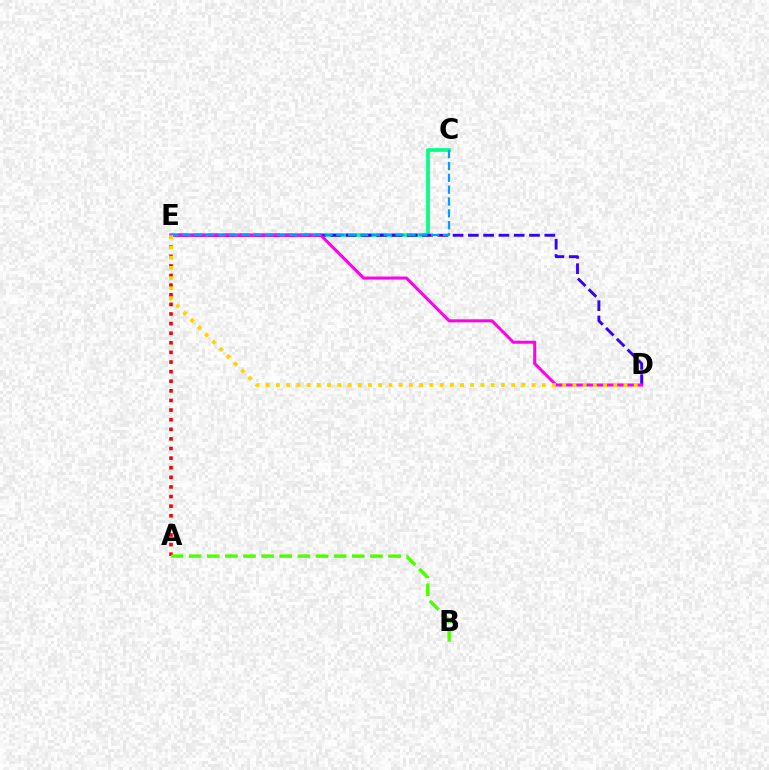{('A', 'E'): [{'color': '#ff0000', 'line_style': 'dotted', 'thickness': 2.61}], ('C', 'E'): [{'color': '#00ff86', 'line_style': 'solid', 'thickness': 2.65}, {'color': '#009eff', 'line_style': 'dashed', 'thickness': 1.61}], ('D', 'E'): [{'color': '#3700ff', 'line_style': 'dashed', 'thickness': 2.08}, {'color': '#ff00ed', 'line_style': 'solid', 'thickness': 2.19}, {'color': '#ffd500', 'line_style': 'dotted', 'thickness': 2.78}], ('A', 'B'): [{'color': '#4fff00', 'line_style': 'dashed', 'thickness': 2.46}]}